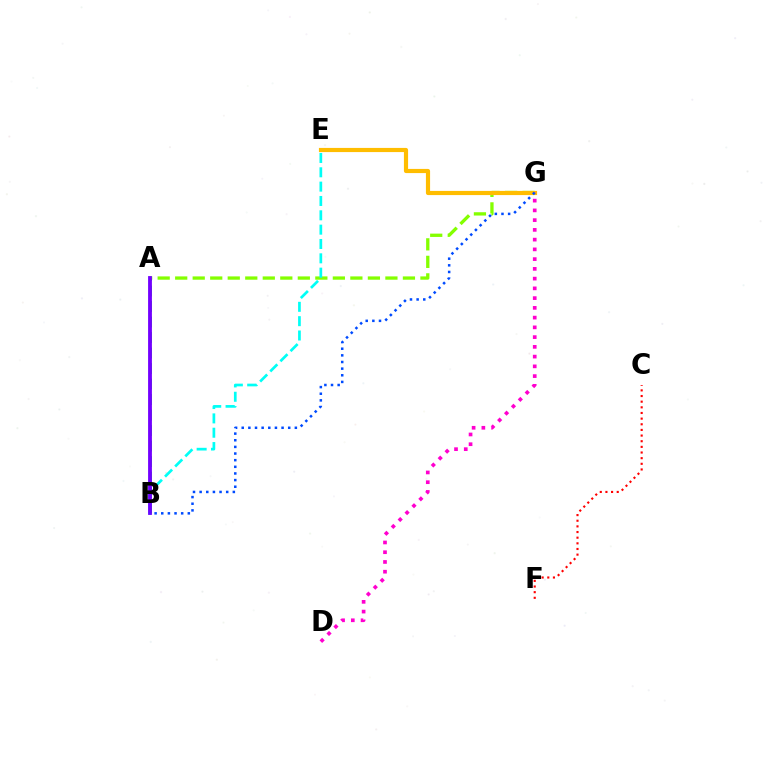{('A', 'G'): [{'color': '#84ff00', 'line_style': 'dashed', 'thickness': 2.38}], ('C', 'F'): [{'color': '#ff0000', 'line_style': 'dotted', 'thickness': 1.53}], ('B', 'E'): [{'color': '#00fff6', 'line_style': 'dashed', 'thickness': 1.95}], ('E', 'G'): [{'color': '#ffbd00', 'line_style': 'solid', 'thickness': 3.0}], ('D', 'G'): [{'color': '#ff00cf', 'line_style': 'dotted', 'thickness': 2.65}], ('A', 'B'): [{'color': '#00ff39', 'line_style': 'dashed', 'thickness': 2.11}, {'color': '#7200ff', 'line_style': 'solid', 'thickness': 2.75}], ('B', 'G'): [{'color': '#004bff', 'line_style': 'dotted', 'thickness': 1.8}]}